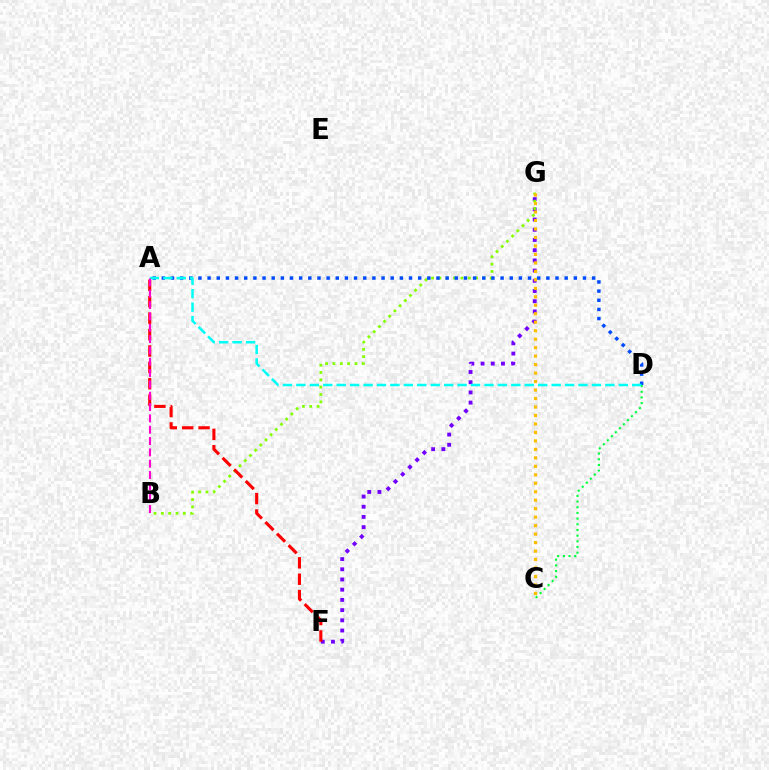{('F', 'G'): [{'color': '#7200ff', 'line_style': 'dotted', 'thickness': 2.77}], ('B', 'G'): [{'color': '#84ff00', 'line_style': 'dotted', 'thickness': 1.99}], ('C', 'D'): [{'color': '#00ff39', 'line_style': 'dotted', 'thickness': 1.54}], ('A', 'F'): [{'color': '#ff0000', 'line_style': 'dashed', 'thickness': 2.23}], ('A', 'D'): [{'color': '#004bff', 'line_style': 'dotted', 'thickness': 2.49}, {'color': '#00fff6', 'line_style': 'dashed', 'thickness': 1.82}], ('C', 'G'): [{'color': '#ffbd00', 'line_style': 'dotted', 'thickness': 2.3}], ('A', 'B'): [{'color': '#ff00cf', 'line_style': 'dashed', 'thickness': 1.54}]}